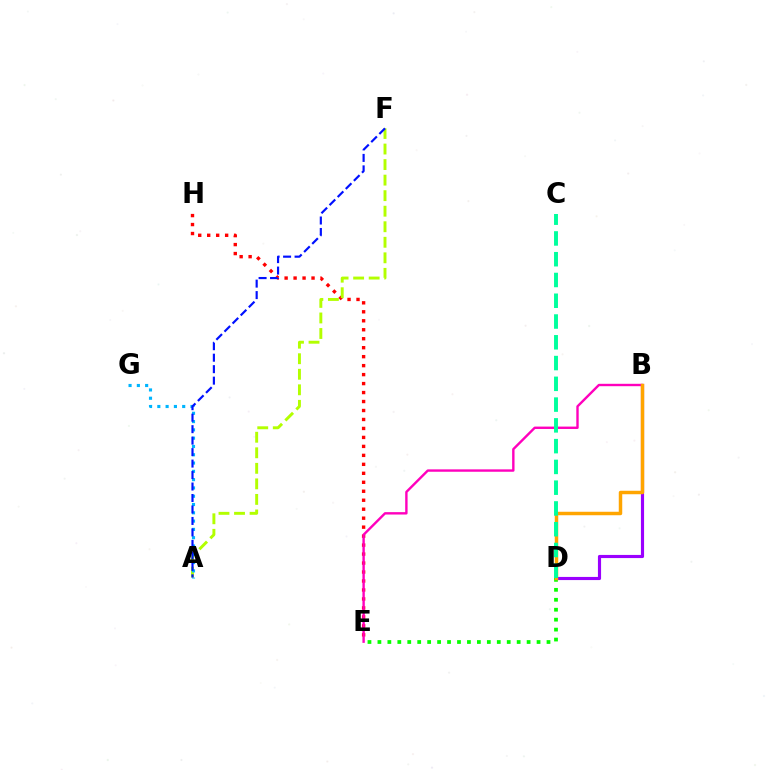{('B', 'D'): [{'color': '#9b00ff', 'line_style': 'solid', 'thickness': 2.26}, {'color': '#ffa500', 'line_style': 'solid', 'thickness': 2.5}], ('E', 'H'): [{'color': '#ff0000', 'line_style': 'dotted', 'thickness': 2.44}], ('B', 'E'): [{'color': '#ff00bd', 'line_style': 'solid', 'thickness': 1.72}], ('D', 'E'): [{'color': '#08ff00', 'line_style': 'dotted', 'thickness': 2.7}], ('A', 'F'): [{'color': '#b3ff00', 'line_style': 'dashed', 'thickness': 2.11}, {'color': '#0010ff', 'line_style': 'dashed', 'thickness': 1.56}], ('A', 'G'): [{'color': '#00b5ff', 'line_style': 'dotted', 'thickness': 2.25}], ('C', 'D'): [{'color': '#00ff9d', 'line_style': 'dashed', 'thickness': 2.82}]}